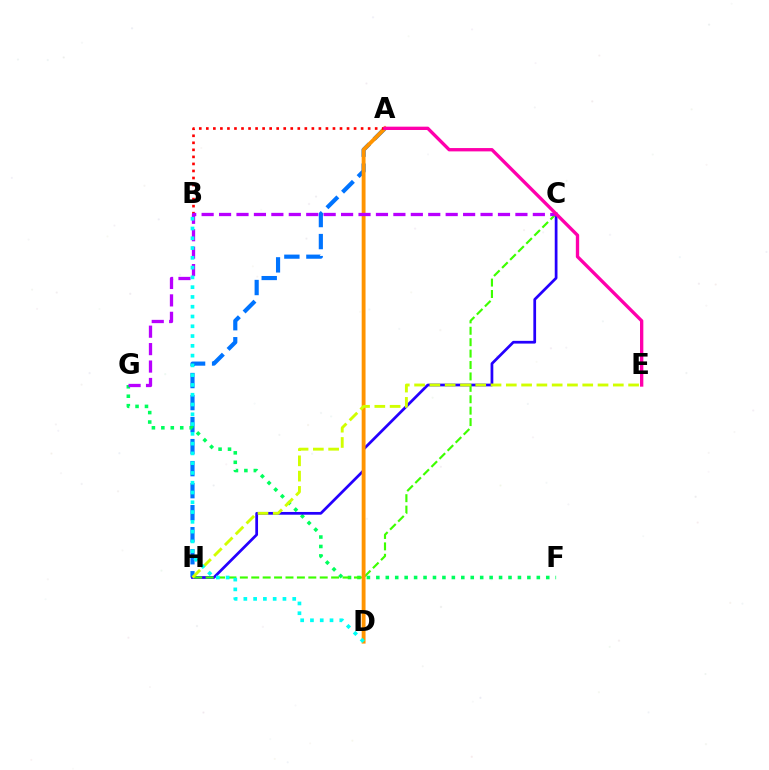{('A', 'H'): [{'color': '#0074ff', 'line_style': 'dashed', 'thickness': 2.99}], ('F', 'G'): [{'color': '#00ff5c', 'line_style': 'dotted', 'thickness': 2.56}], ('C', 'H'): [{'color': '#2500ff', 'line_style': 'solid', 'thickness': 1.97}, {'color': '#3dff00', 'line_style': 'dashed', 'thickness': 1.55}], ('A', 'D'): [{'color': '#ff9400', 'line_style': 'solid', 'thickness': 2.78}], ('E', 'H'): [{'color': '#d1ff00', 'line_style': 'dashed', 'thickness': 2.08}], ('A', 'B'): [{'color': '#ff0000', 'line_style': 'dotted', 'thickness': 1.91}], ('C', 'G'): [{'color': '#b900ff', 'line_style': 'dashed', 'thickness': 2.37}], ('A', 'E'): [{'color': '#ff00ac', 'line_style': 'solid', 'thickness': 2.4}], ('B', 'D'): [{'color': '#00fff6', 'line_style': 'dotted', 'thickness': 2.66}]}